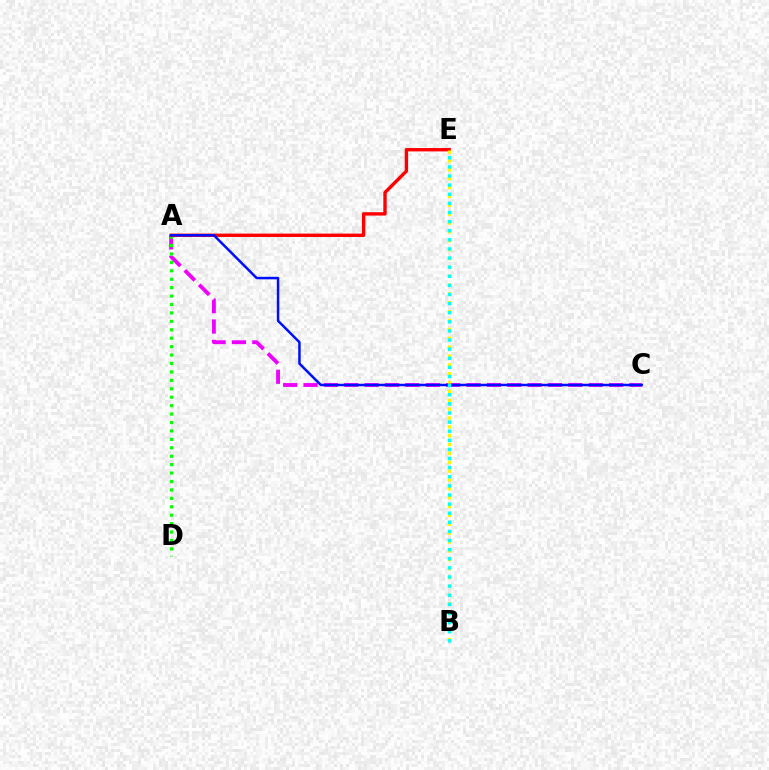{('A', 'C'): [{'color': '#ee00ff', 'line_style': 'dashed', 'thickness': 2.77}, {'color': '#0010ff', 'line_style': 'solid', 'thickness': 1.8}], ('A', 'D'): [{'color': '#08ff00', 'line_style': 'dotted', 'thickness': 2.29}], ('A', 'E'): [{'color': '#ff0000', 'line_style': 'solid', 'thickness': 2.44}], ('B', 'E'): [{'color': '#fcf500', 'line_style': 'dotted', 'thickness': 2.41}, {'color': '#00fff6', 'line_style': 'dotted', 'thickness': 2.48}]}